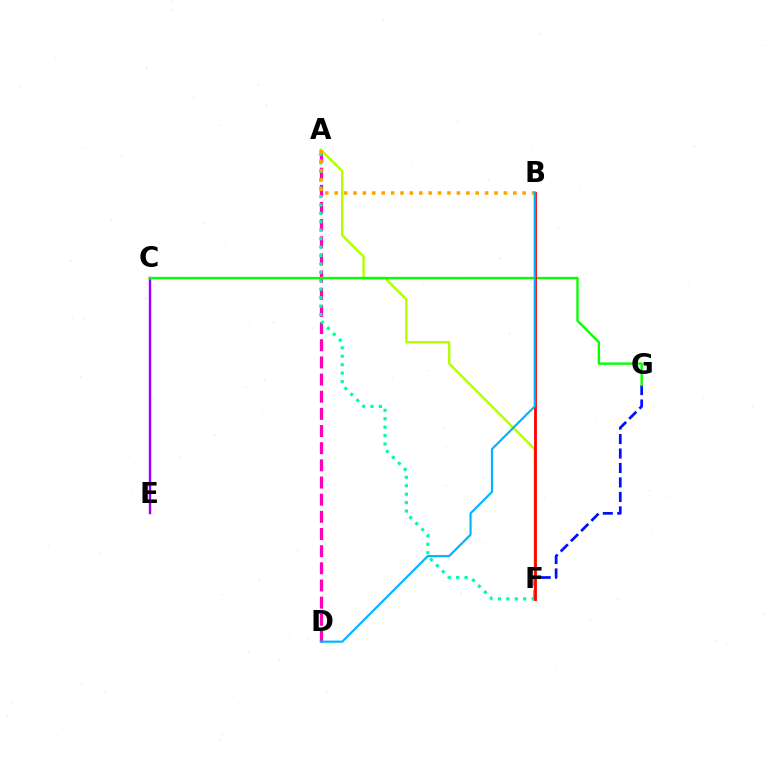{('A', 'D'): [{'color': '#ff00bd', 'line_style': 'dashed', 'thickness': 2.33}], ('C', 'E'): [{'color': '#9b00ff', 'line_style': 'solid', 'thickness': 1.73}], ('A', 'F'): [{'color': '#00ff9d', 'line_style': 'dotted', 'thickness': 2.29}, {'color': '#b3ff00', 'line_style': 'solid', 'thickness': 1.75}], ('F', 'G'): [{'color': '#0010ff', 'line_style': 'dashed', 'thickness': 1.96}], ('A', 'B'): [{'color': '#ffa500', 'line_style': 'dotted', 'thickness': 2.55}], ('C', 'G'): [{'color': '#08ff00', 'line_style': 'solid', 'thickness': 1.7}], ('B', 'F'): [{'color': '#ff0000', 'line_style': 'solid', 'thickness': 2.02}], ('B', 'D'): [{'color': '#00b5ff', 'line_style': 'solid', 'thickness': 1.55}]}